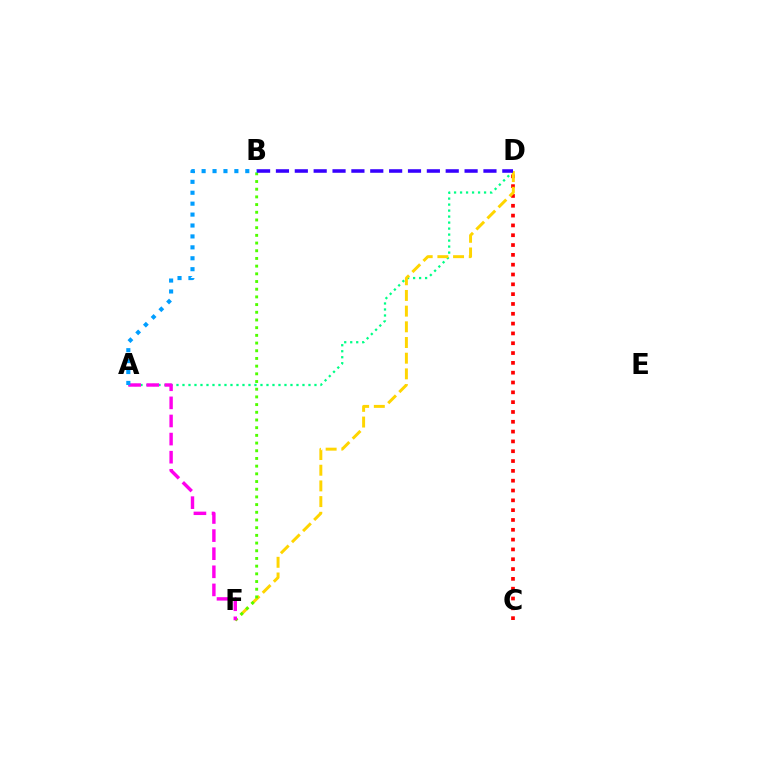{('C', 'D'): [{'color': '#ff0000', 'line_style': 'dotted', 'thickness': 2.67}], ('A', 'D'): [{'color': '#00ff86', 'line_style': 'dotted', 'thickness': 1.63}], ('D', 'F'): [{'color': '#ffd500', 'line_style': 'dashed', 'thickness': 2.13}], ('B', 'F'): [{'color': '#4fff00', 'line_style': 'dotted', 'thickness': 2.09}], ('A', 'F'): [{'color': '#ff00ed', 'line_style': 'dashed', 'thickness': 2.46}], ('B', 'D'): [{'color': '#3700ff', 'line_style': 'dashed', 'thickness': 2.56}], ('A', 'B'): [{'color': '#009eff', 'line_style': 'dotted', 'thickness': 2.97}]}